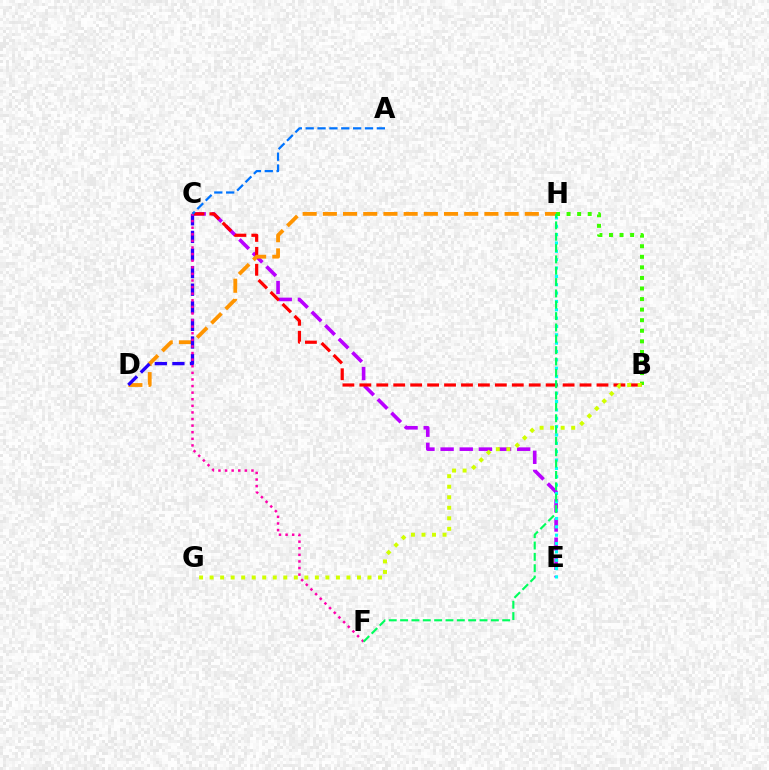{('C', 'E'): [{'color': '#b900ff', 'line_style': 'dashed', 'thickness': 2.6}], ('E', 'H'): [{'color': '#00fff6', 'line_style': 'dotted', 'thickness': 2.27}], ('B', 'H'): [{'color': '#3dff00', 'line_style': 'dotted', 'thickness': 2.87}], ('B', 'C'): [{'color': '#ff0000', 'line_style': 'dashed', 'thickness': 2.3}], ('D', 'H'): [{'color': '#ff9400', 'line_style': 'dashed', 'thickness': 2.74}], ('C', 'D'): [{'color': '#2500ff', 'line_style': 'dashed', 'thickness': 2.39}], ('C', 'F'): [{'color': '#ff00ac', 'line_style': 'dotted', 'thickness': 1.79}], ('A', 'C'): [{'color': '#0074ff', 'line_style': 'dashed', 'thickness': 1.61}], ('B', 'G'): [{'color': '#d1ff00', 'line_style': 'dotted', 'thickness': 2.86}], ('F', 'H'): [{'color': '#00ff5c', 'line_style': 'dashed', 'thickness': 1.54}]}